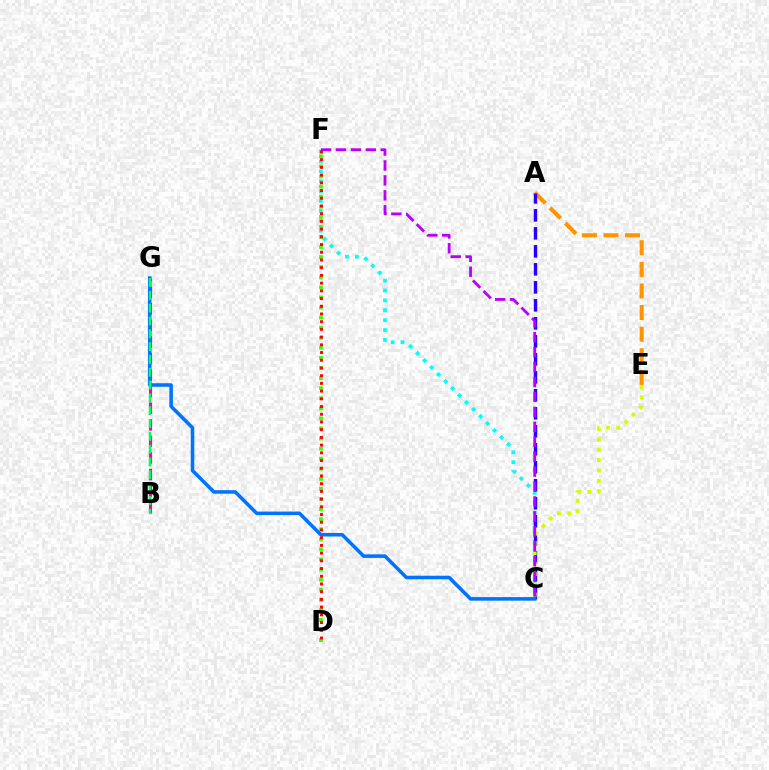{('B', 'G'): [{'color': '#ff00ac', 'line_style': 'dashed', 'thickness': 2.25}, {'color': '#00ff5c', 'line_style': 'dashed', 'thickness': 1.74}], ('A', 'E'): [{'color': '#ff9400', 'line_style': 'dashed', 'thickness': 2.93}], ('C', 'F'): [{'color': '#00fff6', 'line_style': 'dotted', 'thickness': 2.69}, {'color': '#b900ff', 'line_style': 'dashed', 'thickness': 2.03}], ('A', 'C'): [{'color': '#2500ff', 'line_style': 'dashed', 'thickness': 2.44}], ('D', 'F'): [{'color': '#3dff00', 'line_style': 'dotted', 'thickness': 2.74}, {'color': '#ff0000', 'line_style': 'dotted', 'thickness': 2.1}], ('C', 'G'): [{'color': '#0074ff', 'line_style': 'solid', 'thickness': 2.56}], ('C', 'E'): [{'color': '#d1ff00', 'line_style': 'dotted', 'thickness': 2.81}]}